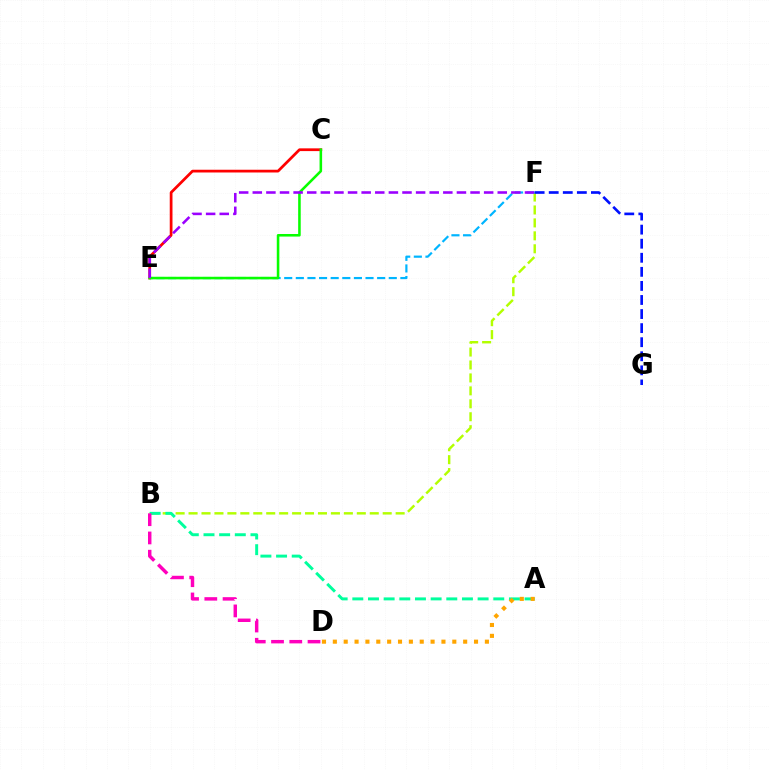{('B', 'F'): [{'color': '#b3ff00', 'line_style': 'dashed', 'thickness': 1.76}], ('C', 'E'): [{'color': '#ff0000', 'line_style': 'solid', 'thickness': 1.97}, {'color': '#08ff00', 'line_style': 'solid', 'thickness': 1.85}], ('A', 'B'): [{'color': '#00ff9d', 'line_style': 'dashed', 'thickness': 2.13}], ('E', 'F'): [{'color': '#00b5ff', 'line_style': 'dashed', 'thickness': 1.58}, {'color': '#9b00ff', 'line_style': 'dashed', 'thickness': 1.85}], ('F', 'G'): [{'color': '#0010ff', 'line_style': 'dashed', 'thickness': 1.91}], ('B', 'D'): [{'color': '#ff00bd', 'line_style': 'dashed', 'thickness': 2.48}], ('A', 'D'): [{'color': '#ffa500', 'line_style': 'dotted', 'thickness': 2.95}]}